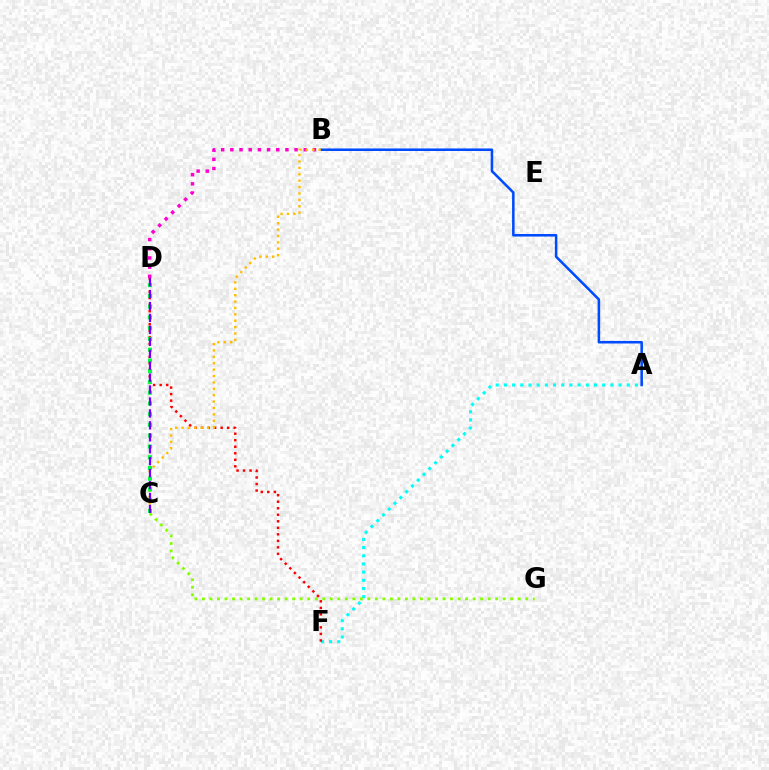{('B', 'D'): [{'color': '#ff00cf', 'line_style': 'dotted', 'thickness': 2.49}], ('A', 'F'): [{'color': '#00fff6', 'line_style': 'dotted', 'thickness': 2.22}], ('A', 'B'): [{'color': '#004bff', 'line_style': 'solid', 'thickness': 1.83}], ('D', 'F'): [{'color': '#ff0000', 'line_style': 'dotted', 'thickness': 1.77}], ('C', 'G'): [{'color': '#84ff00', 'line_style': 'dotted', 'thickness': 2.04}], ('B', 'C'): [{'color': '#ffbd00', 'line_style': 'dotted', 'thickness': 1.74}], ('C', 'D'): [{'color': '#00ff39', 'line_style': 'dotted', 'thickness': 2.92}, {'color': '#7200ff', 'line_style': 'dashed', 'thickness': 1.62}]}